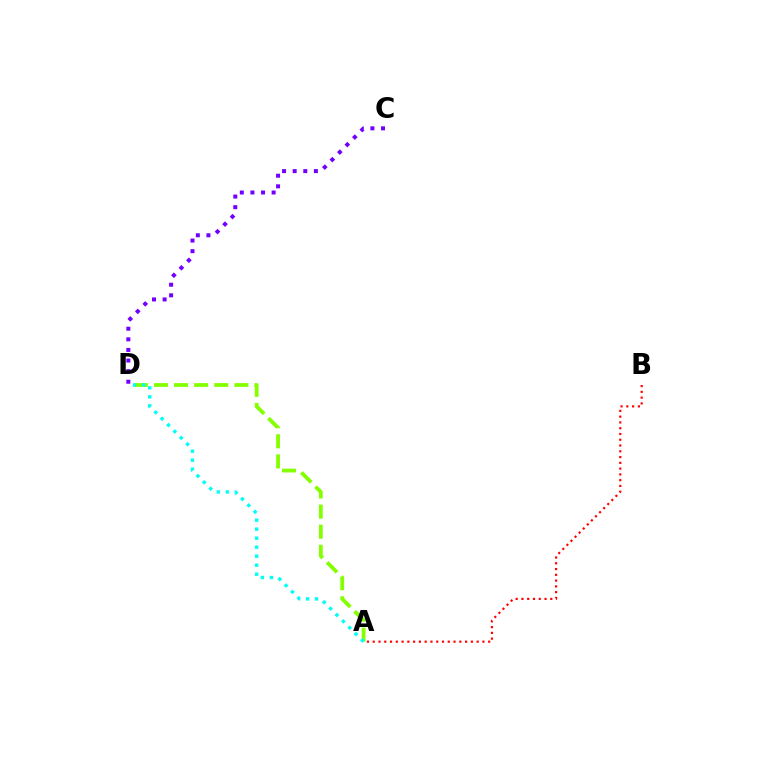{('A', 'D'): [{'color': '#84ff00', 'line_style': 'dashed', 'thickness': 2.73}, {'color': '#00fff6', 'line_style': 'dotted', 'thickness': 2.45}], ('A', 'B'): [{'color': '#ff0000', 'line_style': 'dotted', 'thickness': 1.57}], ('C', 'D'): [{'color': '#7200ff', 'line_style': 'dotted', 'thickness': 2.88}]}